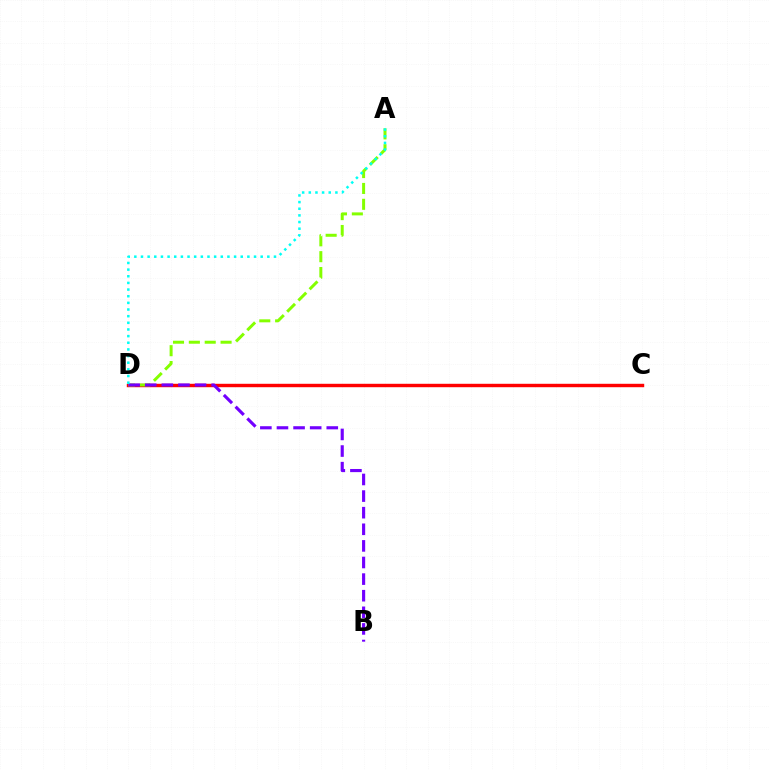{('C', 'D'): [{'color': '#ff0000', 'line_style': 'solid', 'thickness': 2.46}], ('A', 'D'): [{'color': '#84ff00', 'line_style': 'dashed', 'thickness': 2.15}, {'color': '#00fff6', 'line_style': 'dotted', 'thickness': 1.81}], ('B', 'D'): [{'color': '#7200ff', 'line_style': 'dashed', 'thickness': 2.26}]}